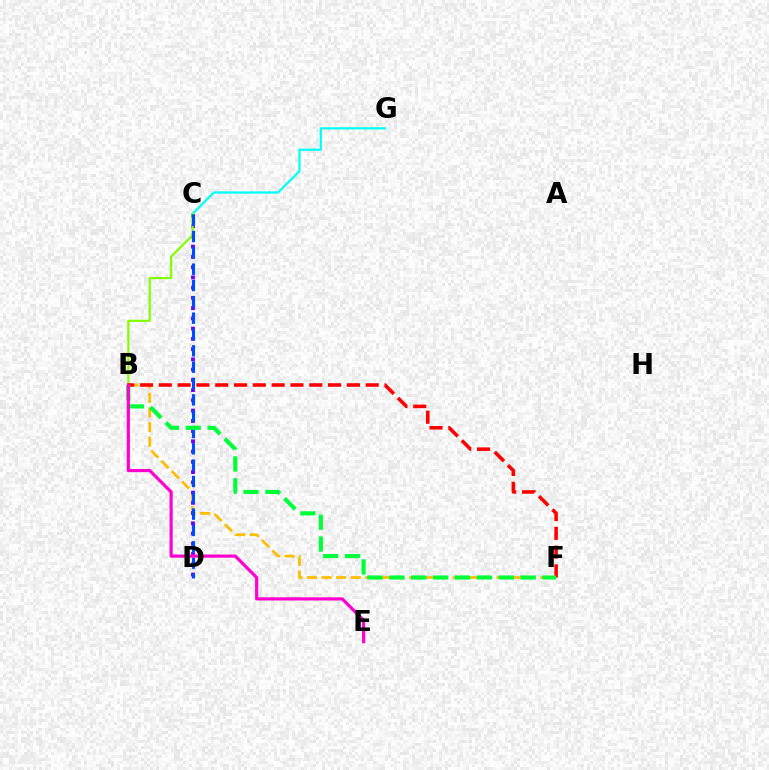{('B', 'F'): [{'color': '#ffbd00', 'line_style': 'dashed', 'thickness': 1.98}, {'color': '#ff0000', 'line_style': 'dashed', 'thickness': 2.56}, {'color': '#00ff39', 'line_style': 'dashed', 'thickness': 2.97}], ('C', 'G'): [{'color': '#00fff6', 'line_style': 'solid', 'thickness': 1.61}], ('C', 'D'): [{'color': '#7200ff', 'line_style': 'dotted', 'thickness': 2.78}, {'color': '#004bff', 'line_style': 'dashed', 'thickness': 2.22}], ('B', 'C'): [{'color': '#84ff00', 'line_style': 'solid', 'thickness': 1.6}], ('B', 'E'): [{'color': '#ff00cf', 'line_style': 'solid', 'thickness': 2.29}]}